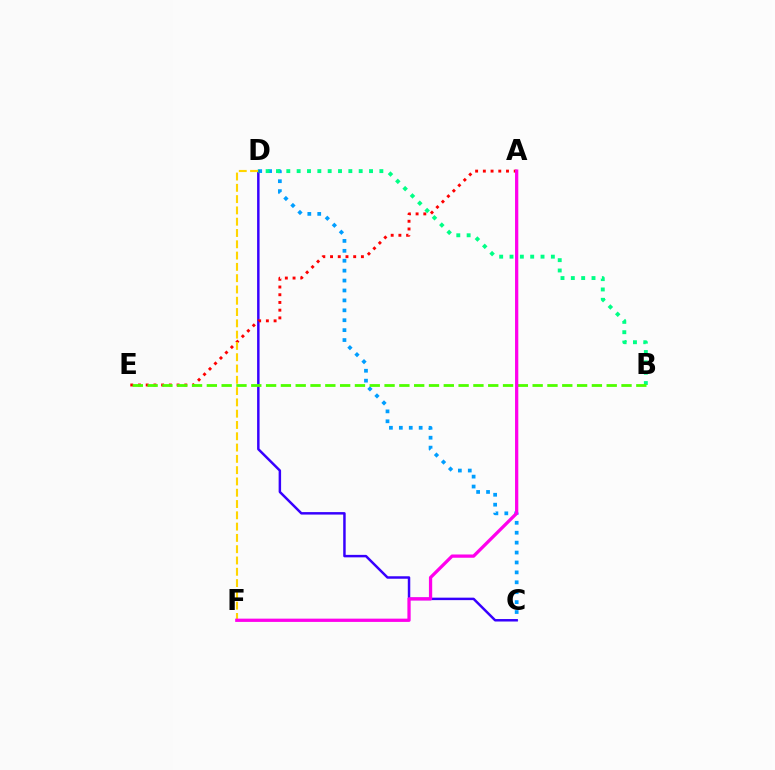{('C', 'D'): [{'color': '#009eff', 'line_style': 'dotted', 'thickness': 2.69}, {'color': '#3700ff', 'line_style': 'solid', 'thickness': 1.78}], ('A', 'E'): [{'color': '#ff0000', 'line_style': 'dotted', 'thickness': 2.1}], ('B', 'D'): [{'color': '#00ff86', 'line_style': 'dotted', 'thickness': 2.81}], ('B', 'E'): [{'color': '#4fff00', 'line_style': 'dashed', 'thickness': 2.01}], ('D', 'F'): [{'color': '#ffd500', 'line_style': 'dashed', 'thickness': 1.53}], ('A', 'F'): [{'color': '#ff00ed', 'line_style': 'solid', 'thickness': 2.35}]}